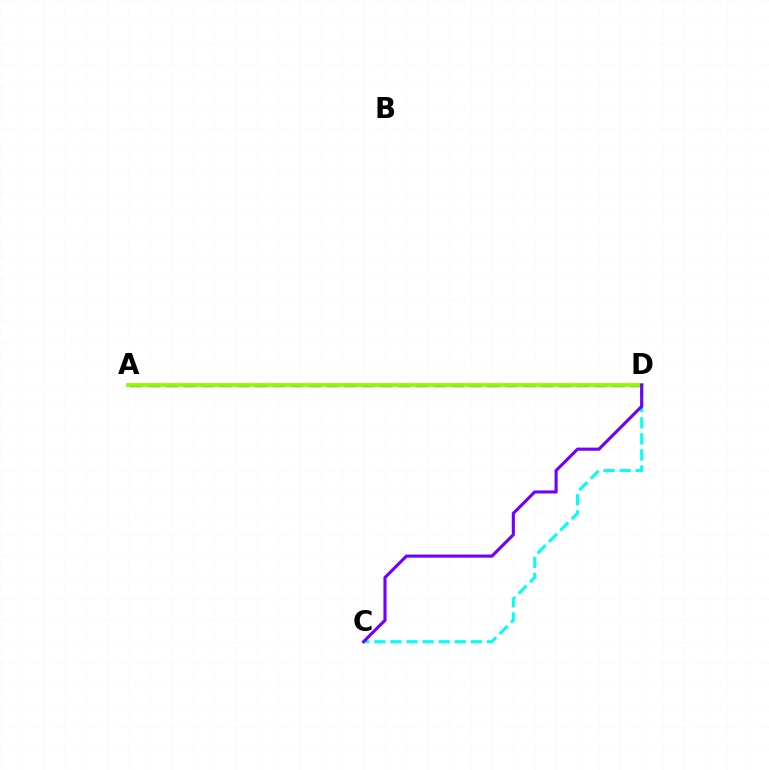{('A', 'D'): [{'color': '#ff0000', 'line_style': 'dashed', 'thickness': 2.43}, {'color': '#84ff00', 'line_style': 'solid', 'thickness': 2.72}], ('C', 'D'): [{'color': '#00fff6', 'line_style': 'dashed', 'thickness': 2.18}, {'color': '#7200ff', 'line_style': 'solid', 'thickness': 2.25}]}